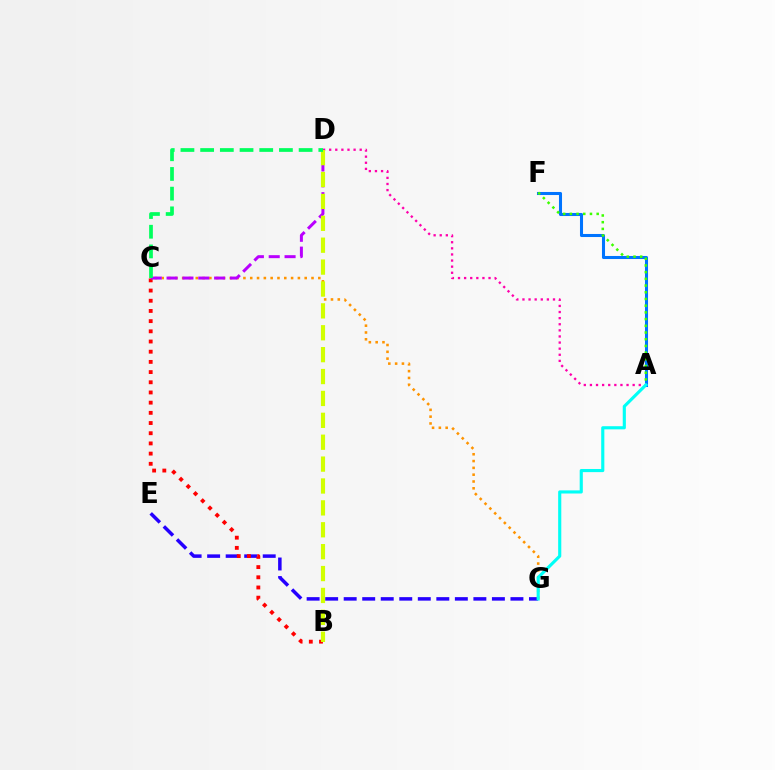{('A', 'F'): [{'color': '#0074ff', 'line_style': 'solid', 'thickness': 2.2}, {'color': '#3dff00', 'line_style': 'dotted', 'thickness': 1.82}], ('E', 'G'): [{'color': '#2500ff', 'line_style': 'dashed', 'thickness': 2.52}], ('B', 'C'): [{'color': '#ff0000', 'line_style': 'dotted', 'thickness': 2.77}], ('A', 'D'): [{'color': '#ff00ac', 'line_style': 'dotted', 'thickness': 1.66}], ('C', 'G'): [{'color': '#ff9400', 'line_style': 'dotted', 'thickness': 1.85}], ('C', 'D'): [{'color': '#b900ff', 'line_style': 'dashed', 'thickness': 2.15}, {'color': '#00ff5c', 'line_style': 'dashed', 'thickness': 2.68}], ('B', 'D'): [{'color': '#d1ff00', 'line_style': 'dashed', 'thickness': 2.97}], ('A', 'G'): [{'color': '#00fff6', 'line_style': 'solid', 'thickness': 2.26}]}